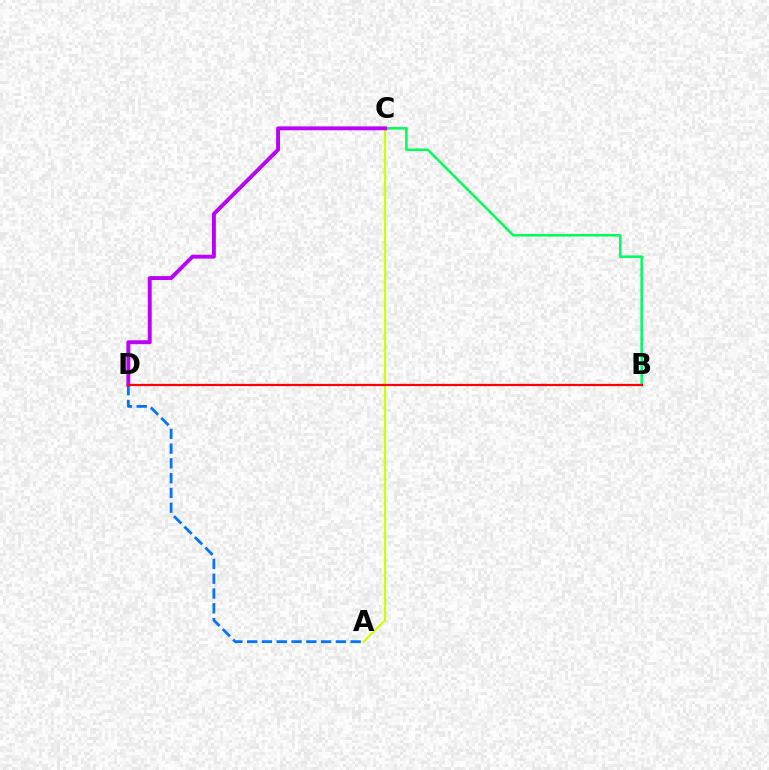{('A', 'C'): [{'color': '#d1ff00', 'line_style': 'solid', 'thickness': 1.6}], ('B', 'C'): [{'color': '#00ff5c', 'line_style': 'solid', 'thickness': 1.83}], ('C', 'D'): [{'color': '#b900ff', 'line_style': 'solid', 'thickness': 2.82}], ('A', 'D'): [{'color': '#0074ff', 'line_style': 'dashed', 'thickness': 2.01}], ('B', 'D'): [{'color': '#ff0000', 'line_style': 'solid', 'thickness': 1.63}]}